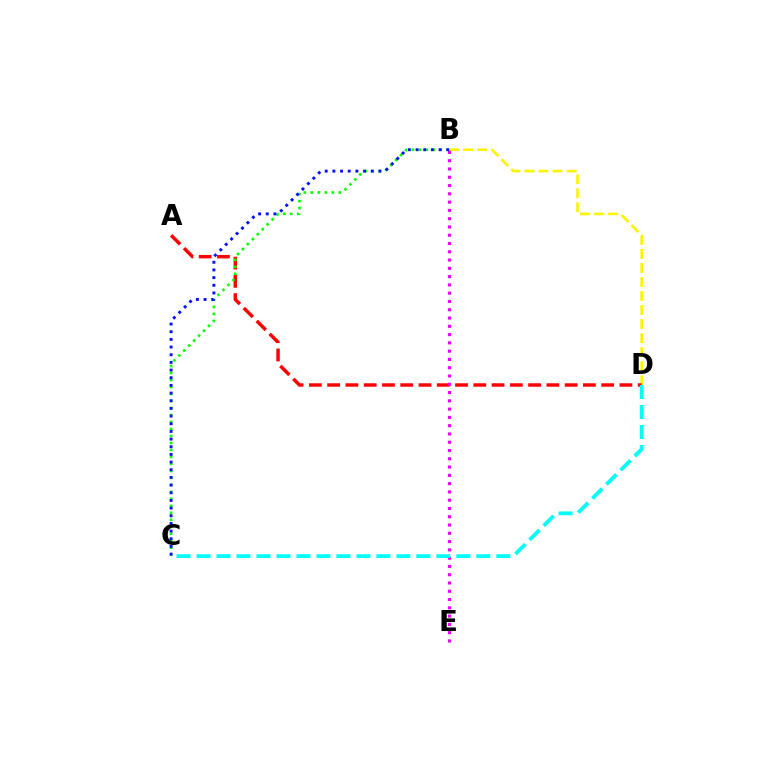{('B', 'D'): [{'color': '#fcf500', 'line_style': 'dashed', 'thickness': 1.91}], ('A', 'D'): [{'color': '#ff0000', 'line_style': 'dashed', 'thickness': 2.48}], ('B', 'C'): [{'color': '#08ff00', 'line_style': 'dotted', 'thickness': 1.9}, {'color': '#0010ff', 'line_style': 'dotted', 'thickness': 2.08}], ('B', 'E'): [{'color': '#ee00ff', 'line_style': 'dotted', 'thickness': 2.25}], ('C', 'D'): [{'color': '#00fff6', 'line_style': 'dashed', 'thickness': 2.72}]}